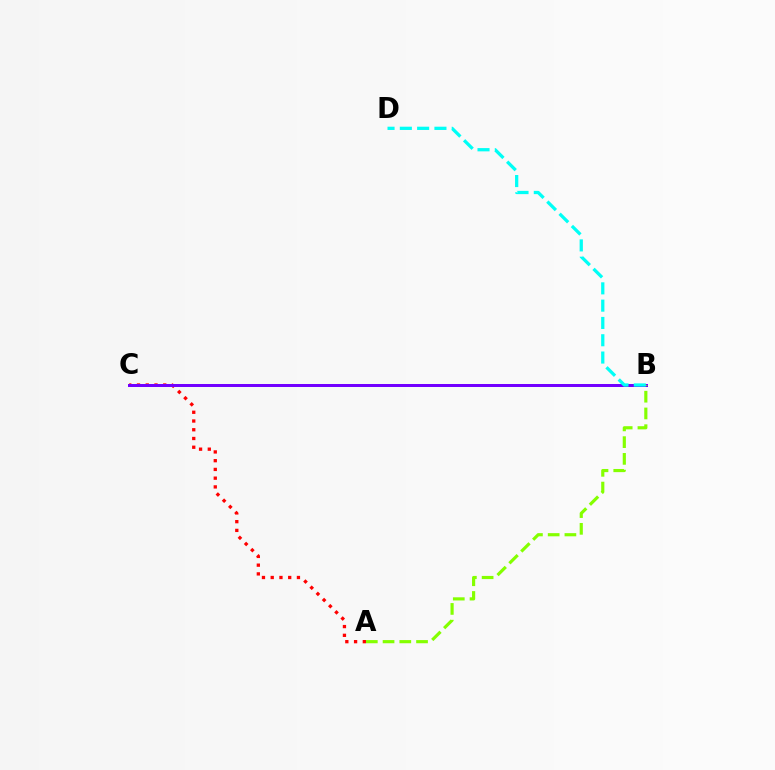{('A', 'C'): [{'color': '#ff0000', 'line_style': 'dotted', 'thickness': 2.38}], ('B', 'C'): [{'color': '#7200ff', 'line_style': 'solid', 'thickness': 2.15}], ('A', 'B'): [{'color': '#84ff00', 'line_style': 'dashed', 'thickness': 2.27}], ('B', 'D'): [{'color': '#00fff6', 'line_style': 'dashed', 'thickness': 2.35}]}